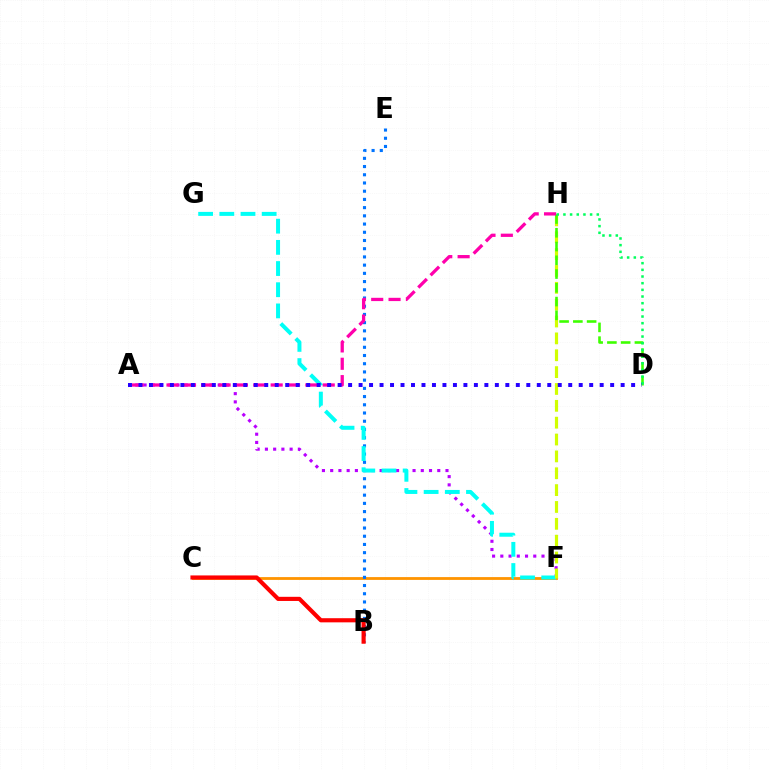{('C', 'F'): [{'color': '#ff9400', 'line_style': 'solid', 'thickness': 2.02}], ('A', 'F'): [{'color': '#b900ff', 'line_style': 'dotted', 'thickness': 2.24}], ('B', 'E'): [{'color': '#0074ff', 'line_style': 'dotted', 'thickness': 2.23}], ('F', 'G'): [{'color': '#00fff6', 'line_style': 'dashed', 'thickness': 2.88}], ('F', 'H'): [{'color': '#d1ff00', 'line_style': 'dashed', 'thickness': 2.29}], ('D', 'H'): [{'color': '#3dff00', 'line_style': 'dashed', 'thickness': 1.87}, {'color': '#00ff5c', 'line_style': 'dotted', 'thickness': 1.81}], ('B', 'C'): [{'color': '#ff0000', 'line_style': 'solid', 'thickness': 2.98}], ('A', 'H'): [{'color': '#ff00ac', 'line_style': 'dashed', 'thickness': 2.36}], ('A', 'D'): [{'color': '#2500ff', 'line_style': 'dotted', 'thickness': 2.85}]}